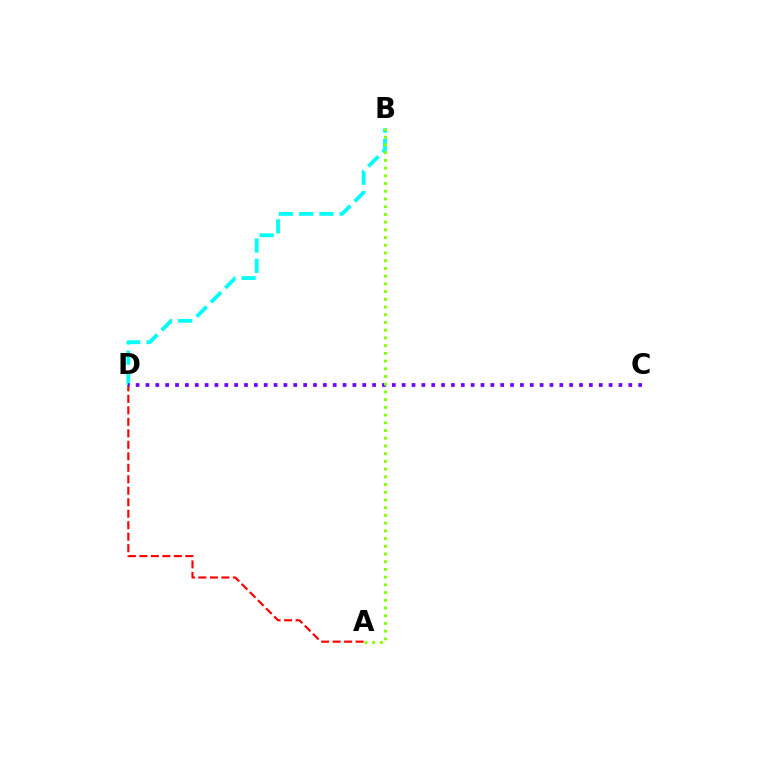{('B', 'D'): [{'color': '#00fff6', 'line_style': 'dashed', 'thickness': 2.76}], ('A', 'D'): [{'color': '#ff0000', 'line_style': 'dashed', 'thickness': 1.56}], ('C', 'D'): [{'color': '#7200ff', 'line_style': 'dotted', 'thickness': 2.68}], ('A', 'B'): [{'color': '#84ff00', 'line_style': 'dotted', 'thickness': 2.1}]}